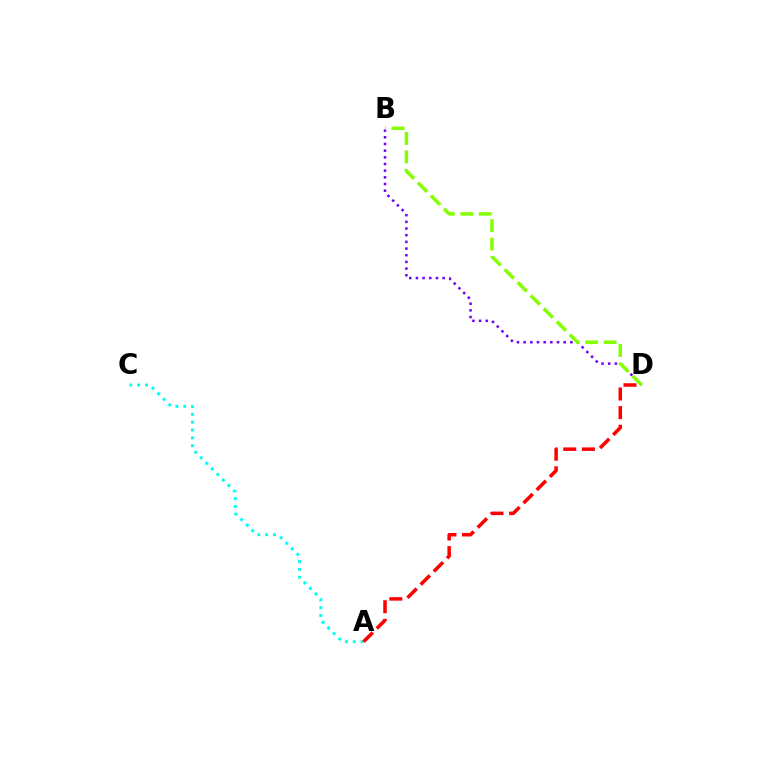{('B', 'D'): [{'color': '#7200ff', 'line_style': 'dotted', 'thickness': 1.81}, {'color': '#84ff00', 'line_style': 'dashed', 'thickness': 2.51}], ('A', 'C'): [{'color': '#00fff6', 'line_style': 'dotted', 'thickness': 2.13}], ('A', 'D'): [{'color': '#ff0000', 'line_style': 'dashed', 'thickness': 2.53}]}